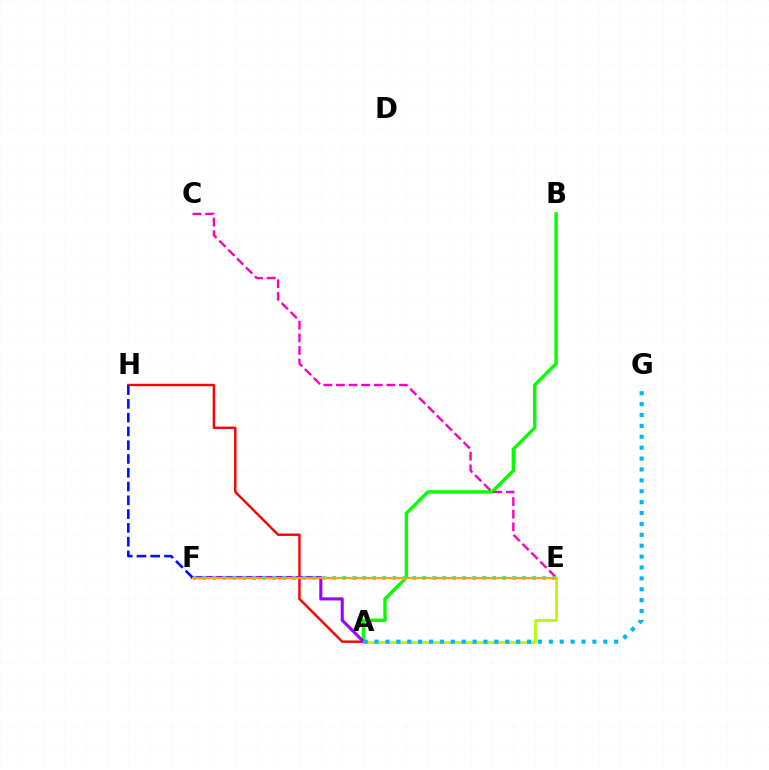{('A', 'B'): [{'color': '#08ff00', 'line_style': 'solid', 'thickness': 2.44}], ('A', 'H'): [{'color': '#ff0000', 'line_style': 'solid', 'thickness': 1.74}], ('A', 'F'): [{'color': '#9b00ff', 'line_style': 'solid', 'thickness': 2.22}], ('C', 'E'): [{'color': '#ff00bd', 'line_style': 'dashed', 'thickness': 1.71}], ('E', 'F'): [{'color': '#00ff9d', 'line_style': 'dotted', 'thickness': 2.72}, {'color': '#ffa500', 'line_style': 'solid', 'thickness': 1.55}], ('A', 'E'): [{'color': '#b3ff00', 'line_style': 'solid', 'thickness': 2.03}], ('F', 'H'): [{'color': '#0010ff', 'line_style': 'dashed', 'thickness': 1.87}], ('A', 'G'): [{'color': '#00b5ff', 'line_style': 'dotted', 'thickness': 2.96}]}